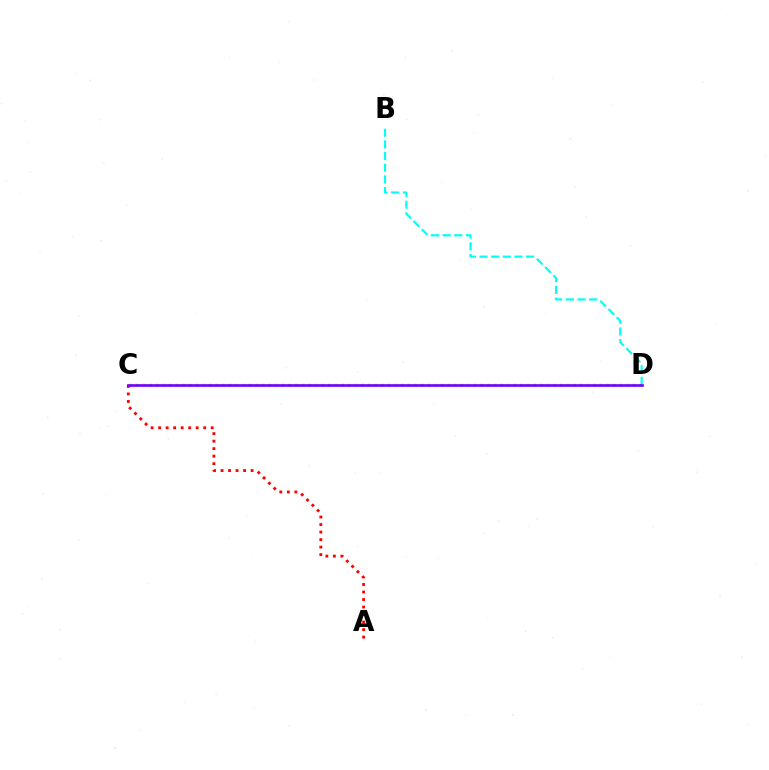{('B', 'D'): [{'color': '#00fff6', 'line_style': 'dashed', 'thickness': 1.58}], ('C', 'D'): [{'color': '#84ff00', 'line_style': 'dotted', 'thickness': 1.8}, {'color': '#7200ff', 'line_style': 'solid', 'thickness': 1.91}], ('A', 'C'): [{'color': '#ff0000', 'line_style': 'dotted', 'thickness': 2.04}]}